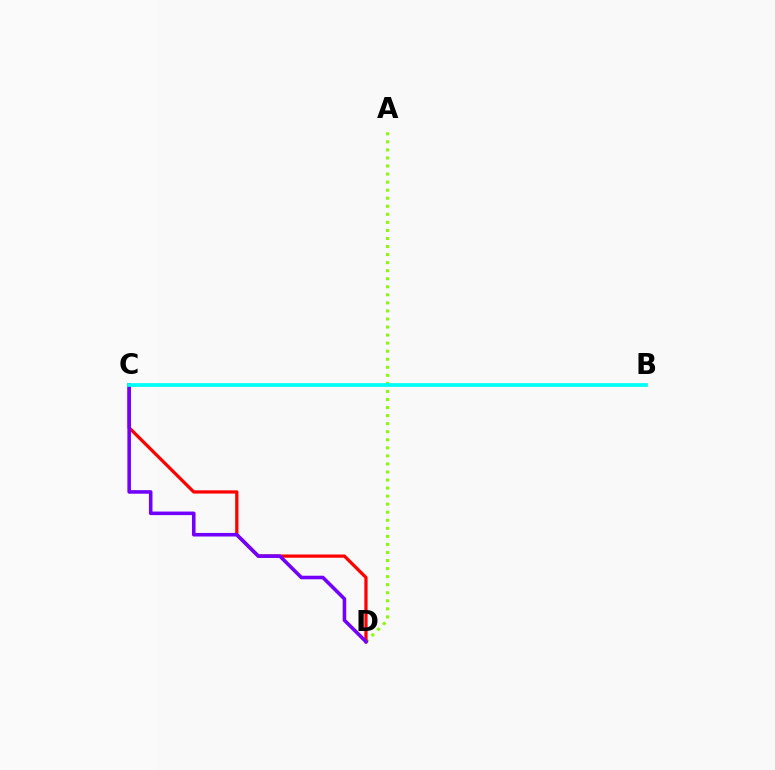{('A', 'D'): [{'color': '#84ff00', 'line_style': 'dotted', 'thickness': 2.19}], ('C', 'D'): [{'color': '#ff0000', 'line_style': 'solid', 'thickness': 2.34}, {'color': '#7200ff', 'line_style': 'solid', 'thickness': 2.57}], ('B', 'C'): [{'color': '#00fff6', 'line_style': 'solid', 'thickness': 2.7}]}